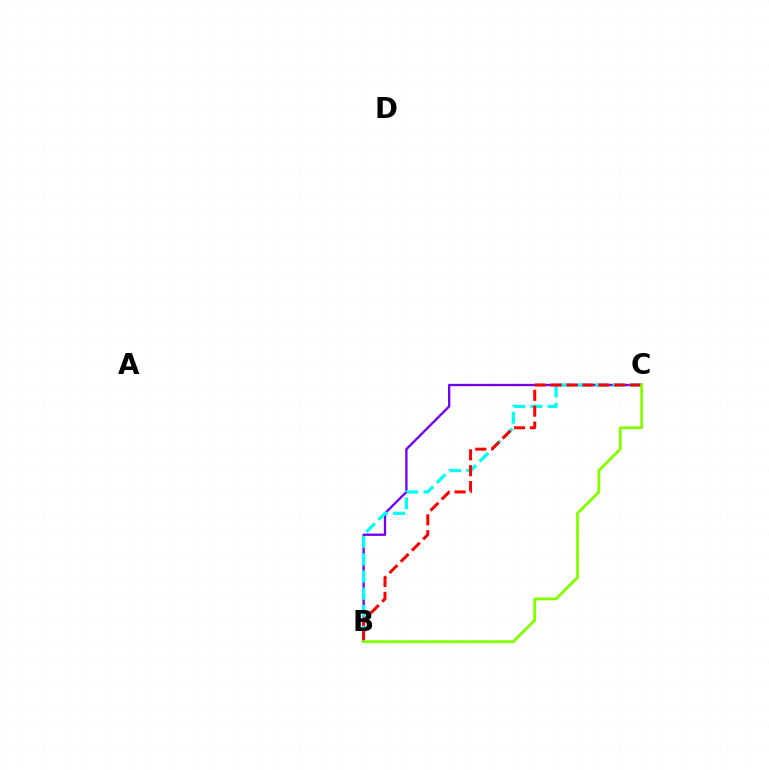{('B', 'C'): [{'color': '#7200ff', 'line_style': 'solid', 'thickness': 1.68}, {'color': '#00fff6', 'line_style': 'dashed', 'thickness': 2.34}, {'color': '#ff0000', 'line_style': 'dashed', 'thickness': 2.16}, {'color': '#84ff00', 'line_style': 'solid', 'thickness': 2.05}]}